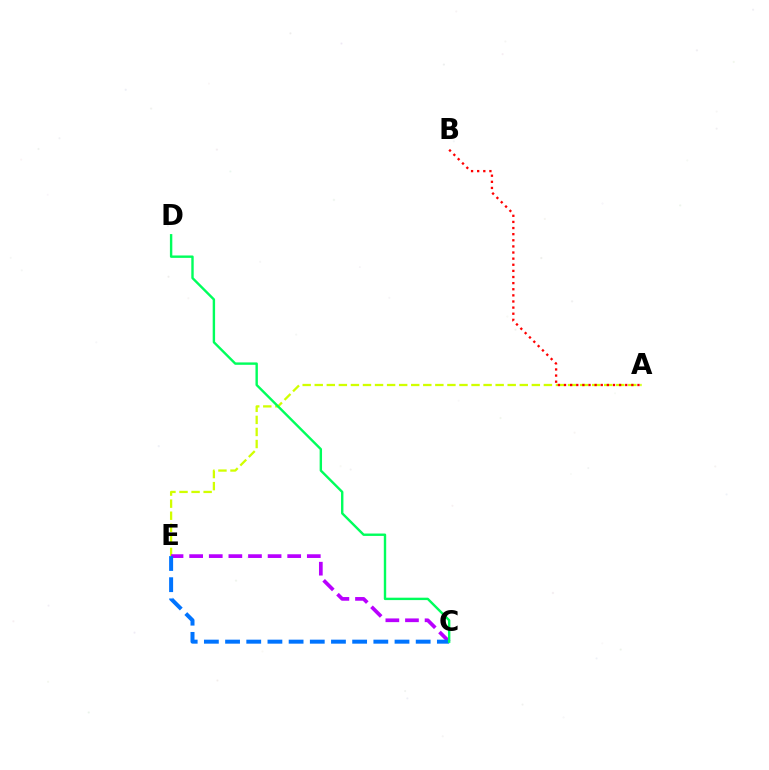{('A', 'E'): [{'color': '#d1ff00', 'line_style': 'dashed', 'thickness': 1.64}], ('C', 'E'): [{'color': '#b900ff', 'line_style': 'dashed', 'thickness': 2.66}, {'color': '#0074ff', 'line_style': 'dashed', 'thickness': 2.88}], ('A', 'B'): [{'color': '#ff0000', 'line_style': 'dotted', 'thickness': 1.66}], ('C', 'D'): [{'color': '#00ff5c', 'line_style': 'solid', 'thickness': 1.73}]}